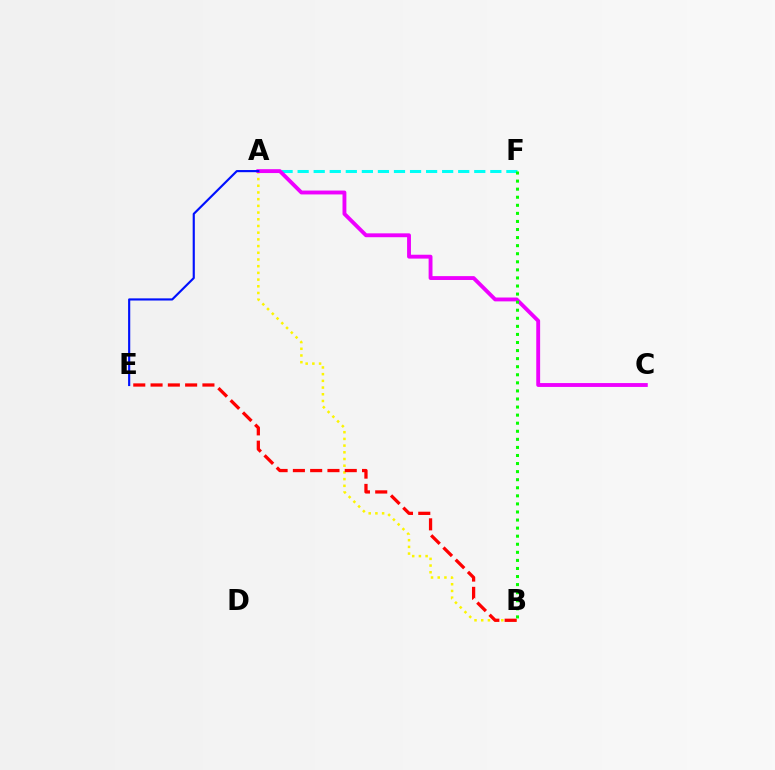{('A', 'B'): [{'color': '#fcf500', 'line_style': 'dotted', 'thickness': 1.82}], ('B', 'E'): [{'color': '#ff0000', 'line_style': 'dashed', 'thickness': 2.35}], ('A', 'F'): [{'color': '#00fff6', 'line_style': 'dashed', 'thickness': 2.18}], ('A', 'C'): [{'color': '#ee00ff', 'line_style': 'solid', 'thickness': 2.78}], ('B', 'F'): [{'color': '#08ff00', 'line_style': 'dotted', 'thickness': 2.19}], ('A', 'E'): [{'color': '#0010ff', 'line_style': 'solid', 'thickness': 1.55}]}